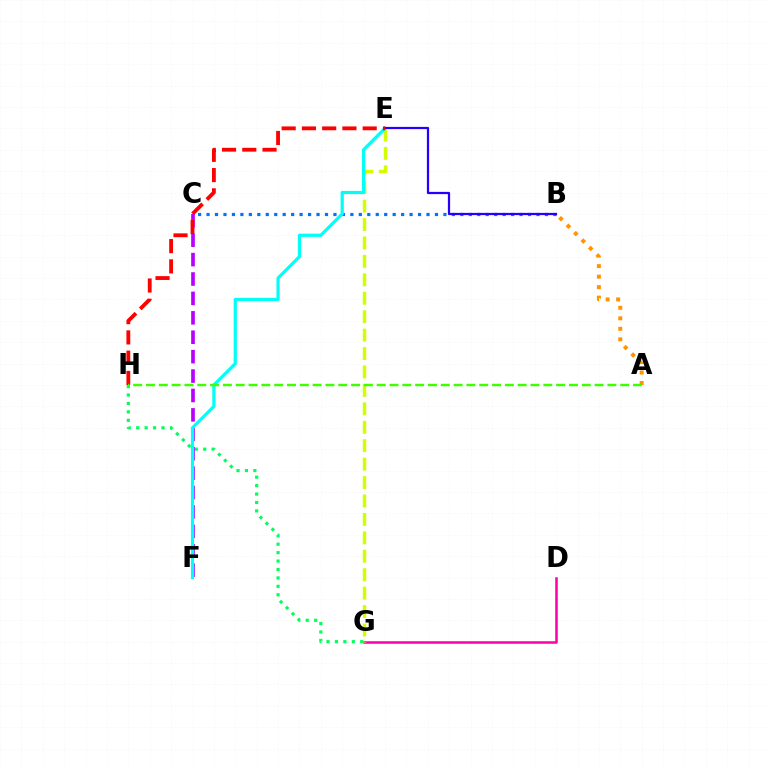{('B', 'C'): [{'color': '#0074ff', 'line_style': 'dotted', 'thickness': 2.3}], ('D', 'G'): [{'color': '#ff00ac', 'line_style': 'solid', 'thickness': 1.83}], ('A', 'B'): [{'color': '#ff9400', 'line_style': 'dotted', 'thickness': 2.86}], ('G', 'H'): [{'color': '#00ff5c', 'line_style': 'dotted', 'thickness': 2.29}], ('E', 'G'): [{'color': '#d1ff00', 'line_style': 'dashed', 'thickness': 2.5}], ('C', 'F'): [{'color': '#b900ff', 'line_style': 'dashed', 'thickness': 2.64}], ('E', 'F'): [{'color': '#00fff6', 'line_style': 'solid', 'thickness': 2.32}], ('B', 'E'): [{'color': '#2500ff', 'line_style': 'solid', 'thickness': 1.61}], ('E', 'H'): [{'color': '#ff0000', 'line_style': 'dashed', 'thickness': 2.75}], ('A', 'H'): [{'color': '#3dff00', 'line_style': 'dashed', 'thickness': 1.74}]}